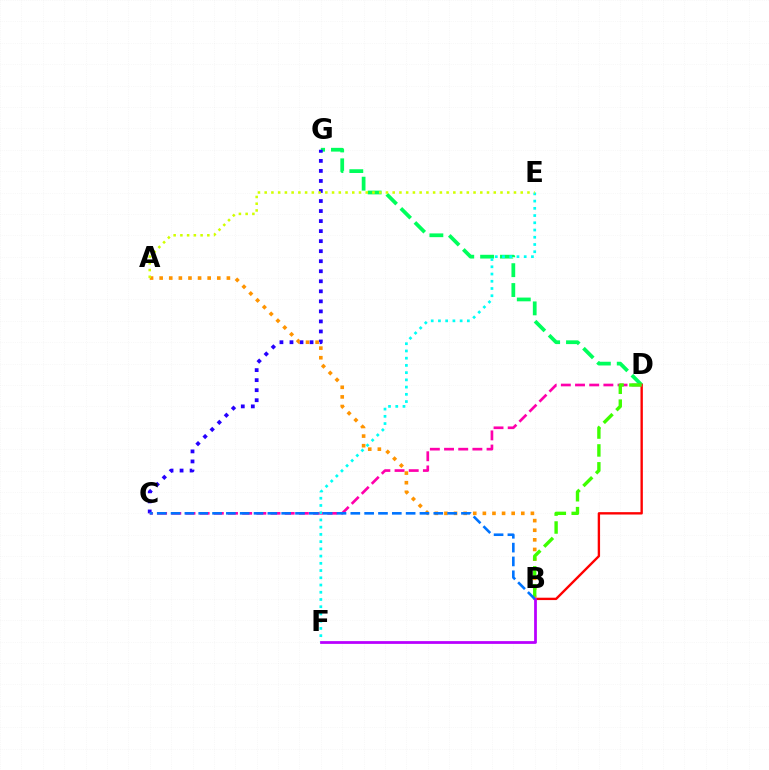{('D', 'G'): [{'color': '#00ff5c', 'line_style': 'dashed', 'thickness': 2.7}], ('B', 'D'): [{'color': '#ff0000', 'line_style': 'solid', 'thickness': 1.71}, {'color': '#3dff00', 'line_style': 'dashed', 'thickness': 2.43}], ('C', 'G'): [{'color': '#2500ff', 'line_style': 'dotted', 'thickness': 2.73}], ('C', 'D'): [{'color': '#ff00ac', 'line_style': 'dashed', 'thickness': 1.93}], ('E', 'F'): [{'color': '#00fff6', 'line_style': 'dotted', 'thickness': 1.96}], ('A', 'B'): [{'color': '#ff9400', 'line_style': 'dotted', 'thickness': 2.61}], ('B', 'F'): [{'color': '#b900ff', 'line_style': 'solid', 'thickness': 1.99}], ('B', 'C'): [{'color': '#0074ff', 'line_style': 'dashed', 'thickness': 1.88}], ('A', 'E'): [{'color': '#d1ff00', 'line_style': 'dotted', 'thickness': 1.83}]}